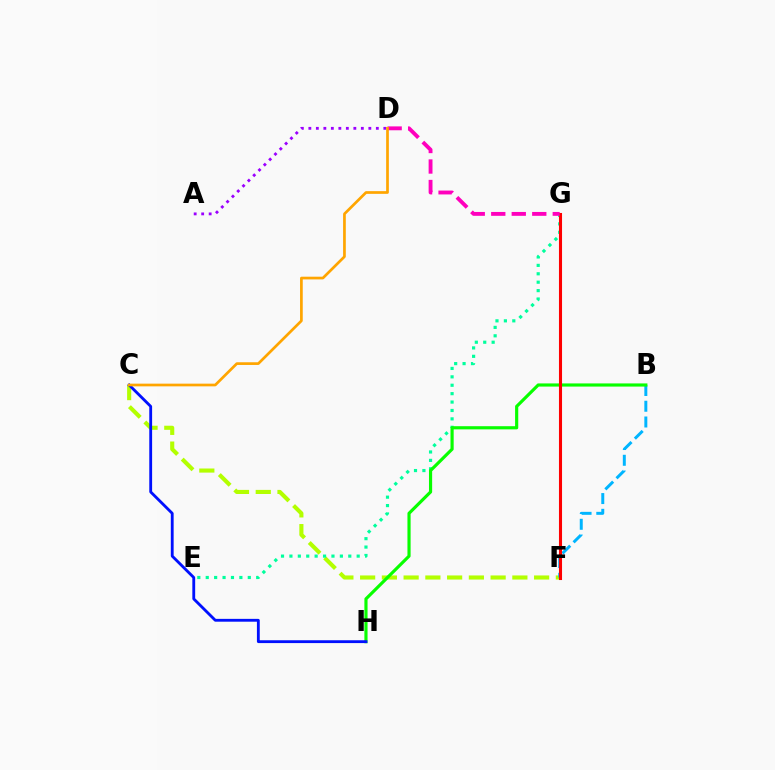{('C', 'F'): [{'color': '#b3ff00', 'line_style': 'dashed', 'thickness': 2.95}], ('E', 'G'): [{'color': '#00ff9d', 'line_style': 'dotted', 'thickness': 2.28}], ('B', 'F'): [{'color': '#00b5ff', 'line_style': 'dashed', 'thickness': 2.14}], ('B', 'H'): [{'color': '#08ff00', 'line_style': 'solid', 'thickness': 2.27}], ('C', 'H'): [{'color': '#0010ff', 'line_style': 'solid', 'thickness': 2.04}], ('F', 'G'): [{'color': '#ff0000', 'line_style': 'solid', 'thickness': 2.22}], ('D', 'G'): [{'color': '#ff00bd', 'line_style': 'dashed', 'thickness': 2.79}], ('A', 'D'): [{'color': '#9b00ff', 'line_style': 'dotted', 'thickness': 2.04}], ('C', 'D'): [{'color': '#ffa500', 'line_style': 'solid', 'thickness': 1.95}]}